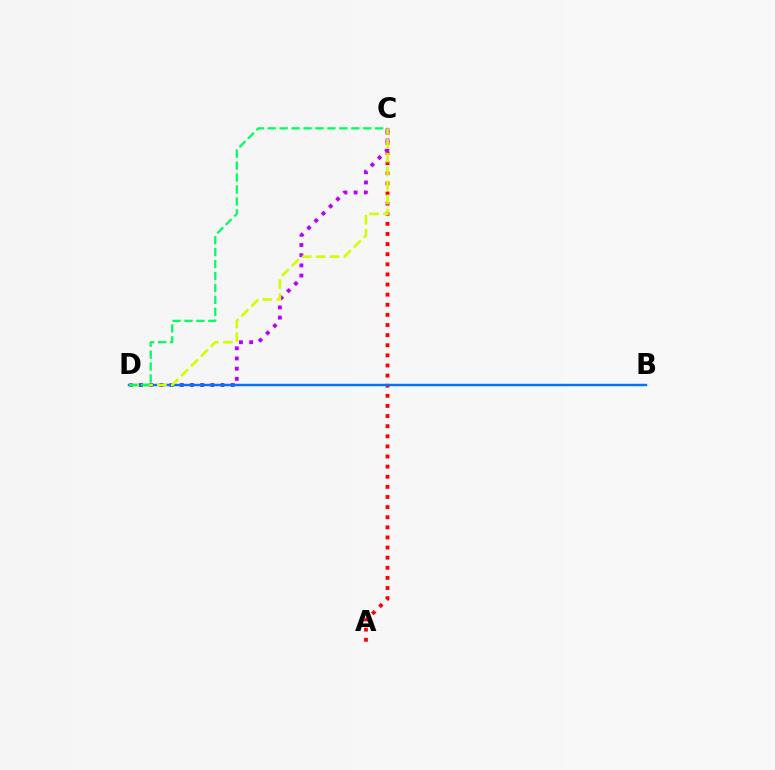{('A', 'C'): [{'color': '#ff0000', 'line_style': 'dotted', 'thickness': 2.75}], ('C', 'D'): [{'color': '#b900ff', 'line_style': 'dotted', 'thickness': 2.77}, {'color': '#d1ff00', 'line_style': 'dashed', 'thickness': 1.89}, {'color': '#00ff5c', 'line_style': 'dashed', 'thickness': 1.62}], ('B', 'D'): [{'color': '#0074ff', 'line_style': 'solid', 'thickness': 1.76}]}